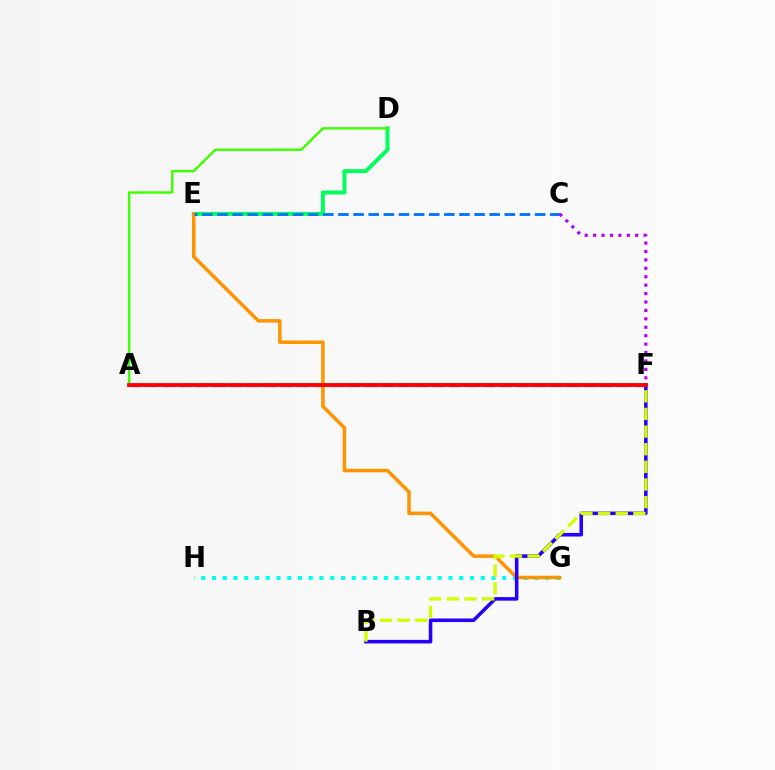{('D', 'E'): [{'color': '#00ff5c', 'line_style': 'solid', 'thickness': 2.84}], ('A', 'F'): [{'color': '#ff00ac', 'line_style': 'dashed', 'thickness': 2.29}, {'color': '#ff0000', 'line_style': 'solid', 'thickness': 2.76}], ('G', 'H'): [{'color': '#00fff6', 'line_style': 'dotted', 'thickness': 2.92}], ('A', 'D'): [{'color': '#3dff00', 'line_style': 'solid', 'thickness': 1.74}], ('E', 'G'): [{'color': '#ff9400', 'line_style': 'solid', 'thickness': 2.52}], ('B', 'F'): [{'color': '#2500ff', 'line_style': 'solid', 'thickness': 2.56}, {'color': '#d1ff00', 'line_style': 'dashed', 'thickness': 2.4}], ('C', 'E'): [{'color': '#0074ff', 'line_style': 'dashed', 'thickness': 2.05}], ('C', 'F'): [{'color': '#b900ff', 'line_style': 'dotted', 'thickness': 2.29}]}